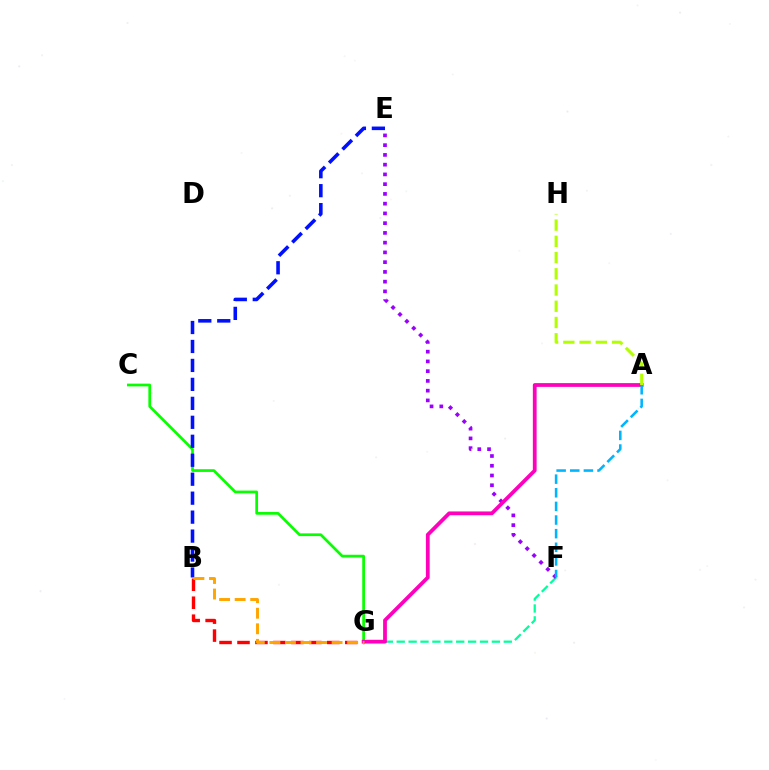{('C', 'G'): [{'color': '#08ff00', 'line_style': 'solid', 'thickness': 1.96}], ('B', 'E'): [{'color': '#0010ff', 'line_style': 'dashed', 'thickness': 2.58}], ('F', 'G'): [{'color': '#00ff9d', 'line_style': 'dashed', 'thickness': 1.62}], ('E', 'F'): [{'color': '#9b00ff', 'line_style': 'dotted', 'thickness': 2.65}], ('B', 'G'): [{'color': '#ff0000', 'line_style': 'dashed', 'thickness': 2.44}, {'color': '#ffa500', 'line_style': 'dashed', 'thickness': 2.11}], ('A', 'G'): [{'color': '#ff00bd', 'line_style': 'solid', 'thickness': 2.71}], ('A', 'F'): [{'color': '#00b5ff', 'line_style': 'dashed', 'thickness': 1.85}], ('A', 'H'): [{'color': '#b3ff00', 'line_style': 'dashed', 'thickness': 2.21}]}